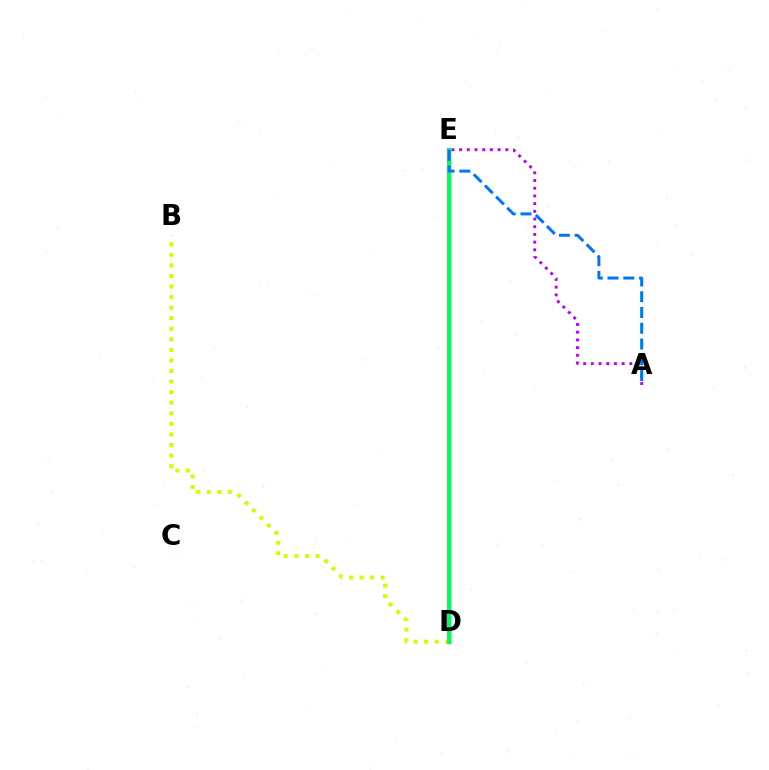{('D', 'E'): [{'color': '#ff0000', 'line_style': 'solid', 'thickness': 2.98}, {'color': '#00ff5c', 'line_style': 'solid', 'thickness': 2.99}], ('B', 'D'): [{'color': '#d1ff00', 'line_style': 'dotted', 'thickness': 2.87}], ('A', 'E'): [{'color': '#b900ff', 'line_style': 'dotted', 'thickness': 2.09}, {'color': '#0074ff', 'line_style': 'dashed', 'thickness': 2.14}]}